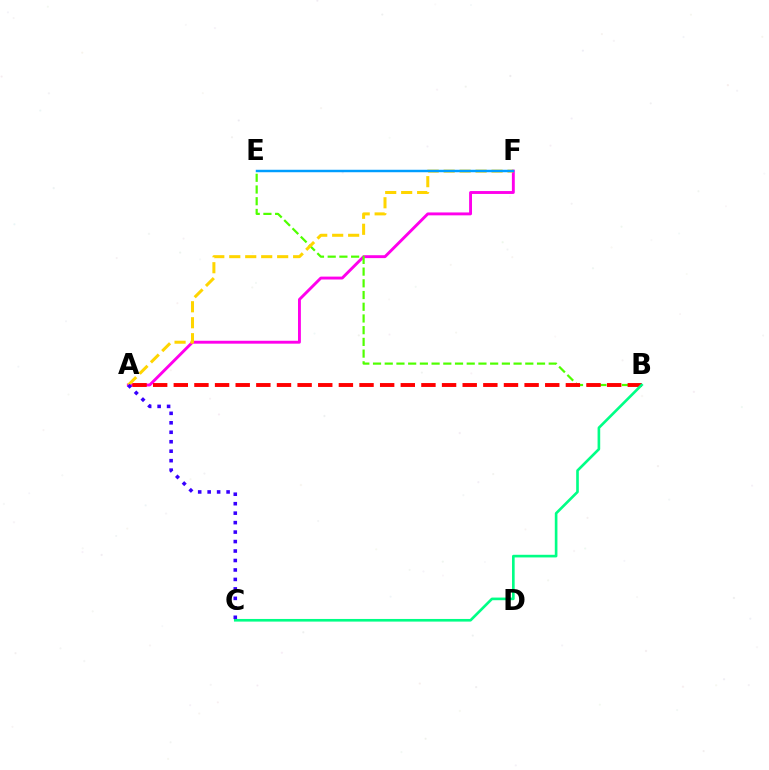{('A', 'F'): [{'color': '#ff00ed', 'line_style': 'solid', 'thickness': 2.08}, {'color': '#ffd500', 'line_style': 'dashed', 'thickness': 2.17}], ('B', 'E'): [{'color': '#4fff00', 'line_style': 'dashed', 'thickness': 1.59}], ('A', 'B'): [{'color': '#ff0000', 'line_style': 'dashed', 'thickness': 2.8}], ('B', 'C'): [{'color': '#00ff86', 'line_style': 'solid', 'thickness': 1.9}], ('E', 'F'): [{'color': '#009eff', 'line_style': 'solid', 'thickness': 1.77}], ('A', 'C'): [{'color': '#3700ff', 'line_style': 'dotted', 'thickness': 2.57}]}